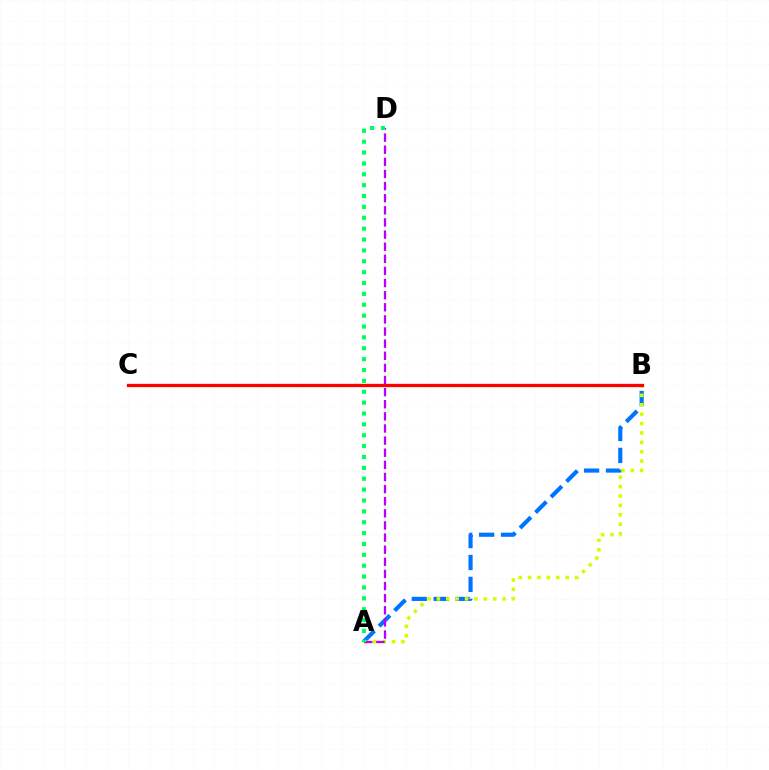{('A', 'B'): [{'color': '#0074ff', 'line_style': 'dashed', 'thickness': 2.98}, {'color': '#d1ff00', 'line_style': 'dotted', 'thickness': 2.55}], ('B', 'C'): [{'color': '#ff0000', 'line_style': 'solid', 'thickness': 2.37}], ('A', 'D'): [{'color': '#b900ff', 'line_style': 'dashed', 'thickness': 1.65}, {'color': '#00ff5c', 'line_style': 'dotted', 'thickness': 2.95}]}